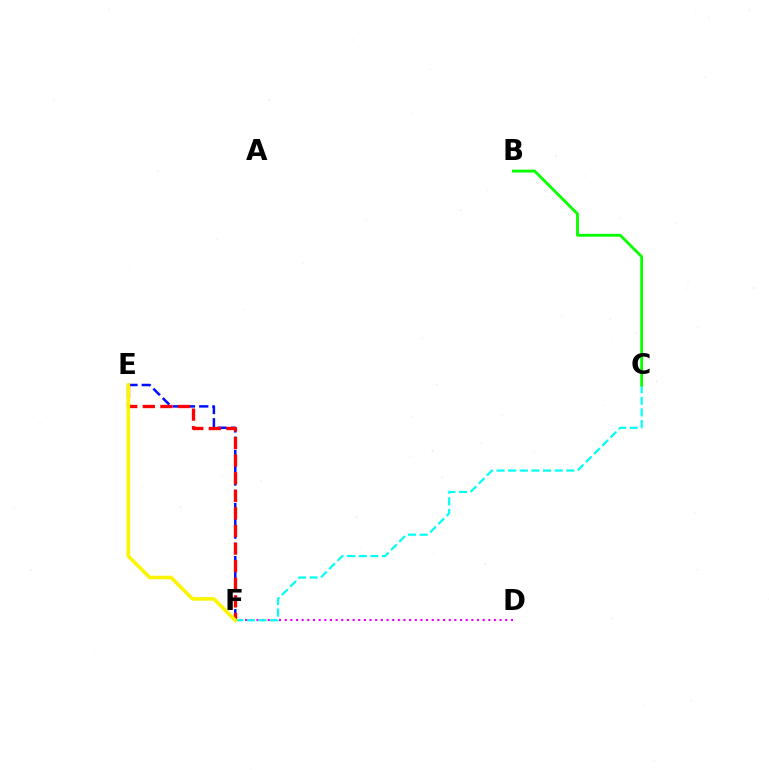{('E', 'F'): [{'color': '#0010ff', 'line_style': 'dashed', 'thickness': 1.8}, {'color': '#ff0000', 'line_style': 'dashed', 'thickness': 2.39}, {'color': '#fcf500', 'line_style': 'solid', 'thickness': 2.57}], ('D', 'F'): [{'color': '#ee00ff', 'line_style': 'dotted', 'thickness': 1.54}], ('C', 'F'): [{'color': '#00fff6', 'line_style': 'dashed', 'thickness': 1.58}], ('B', 'C'): [{'color': '#08ff00', 'line_style': 'solid', 'thickness': 2.04}]}